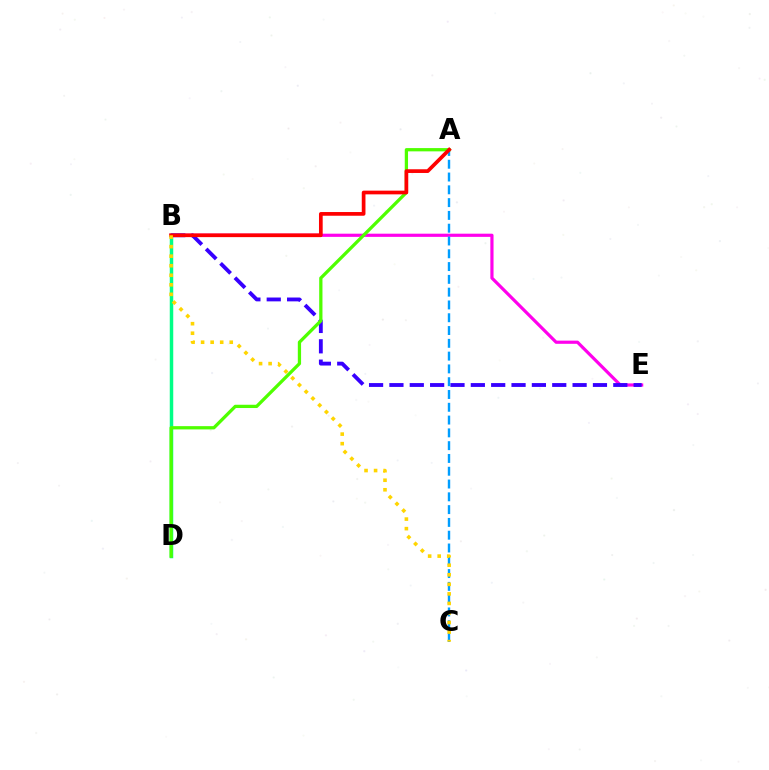{('B', 'E'): [{'color': '#ff00ed', 'line_style': 'solid', 'thickness': 2.29}, {'color': '#3700ff', 'line_style': 'dashed', 'thickness': 2.76}], ('B', 'D'): [{'color': '#00ff86', 'line_style': 'solid', 'thickness': 2.51}], ('A', 'C'): [{'color': '#009eff', 'line_style': 'dashed', 'thickness': 1.74}], ('A', 'D'): [{'color': '#4fff00', 'line_style': 'solid', 'thickness': 2.35}], ('A', 'B'): [{'color': '#ff0000', 'line_style': 'solid', 'thickness': 2.67}], ('B', 'C'): [{'color': '#ffd500', 'line_style': 'dotted', 'thickness': 2.59}]}